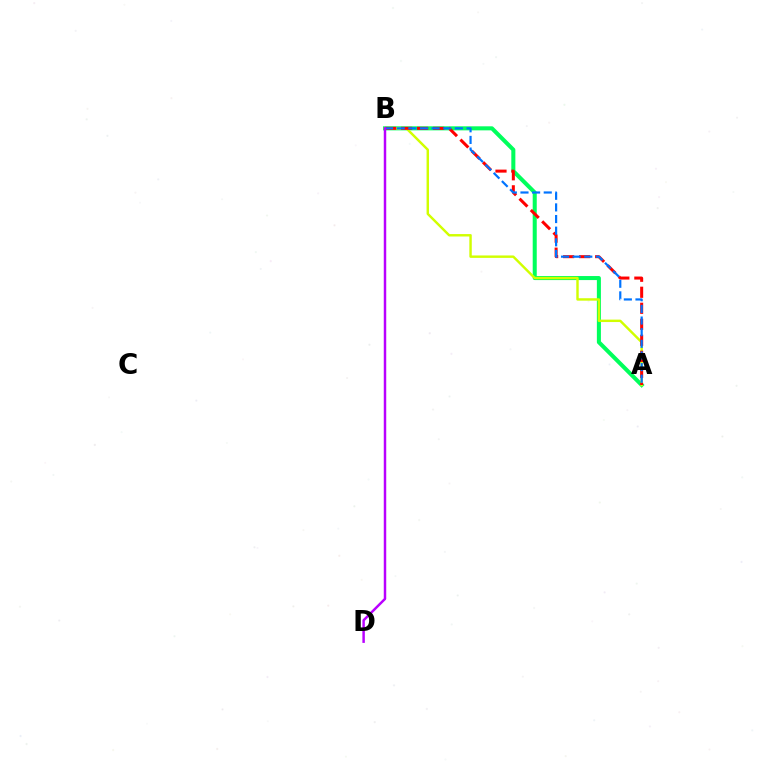{('A', 'B'): [{'color': '#00ff5c', 'line_style': 'solid', 'thickness': 2.91}, {'color': '#d1ff00', 'line_style': 'solid', 'thickness': 1.75}, {'color': '#ff0000', 'line_style': 'dashed', 'thickness': 2.18}, {'color': '#0074ff', 'line_style': 'dashed', 'thickness': 1.58}], ('B', 'D'): [{'color': '#b900ff', 'line_style': 'solid', 'thickness': 1.78}]}